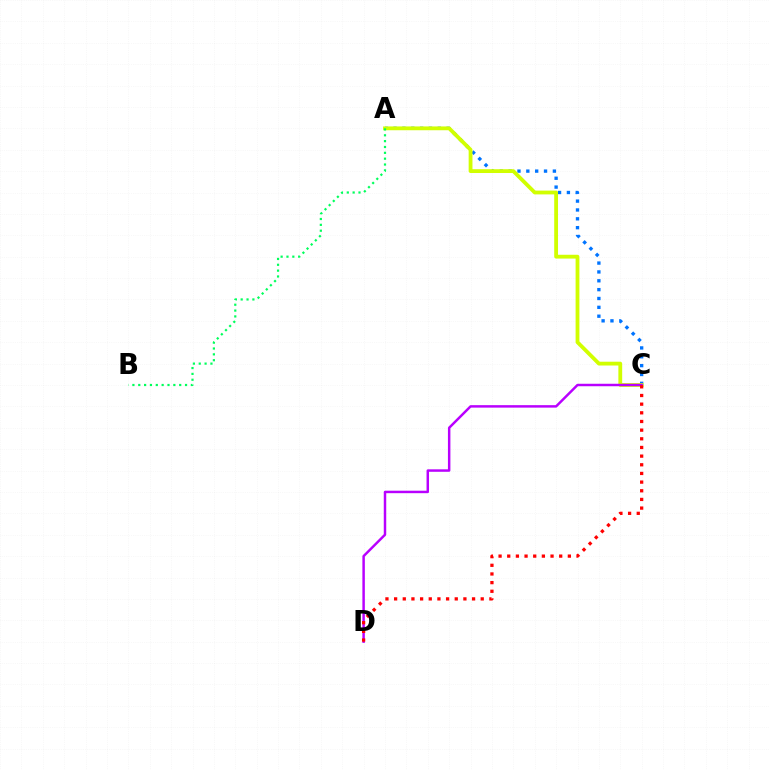{('A', 'C'): [{'color': '#0074ff', 'line_style': 'dotted', 'thickness': 2.41}, {'color': '#d1ff00', 'line_style': 'solid', 'thickness': 2.74}], ('C', 'D'): [{'color': '#b900ff', 'line_style': 'solid', 'thickness': 1.78}, {'color': '#ff0000', 'line_style': 'dotted', 'thickness': 2.35}], ('A', 'B'): [{'color': '#00ff5c', 'line_style': 'dotted', 'thickness': 1.59}]}